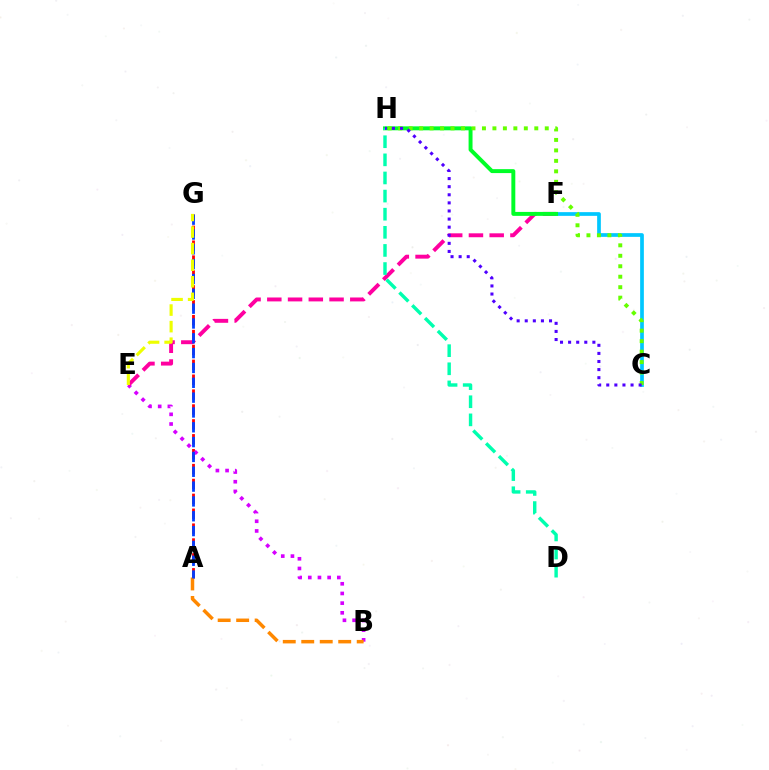{('A', 'G'): [{'color': '#ff0000', 'line_style': 'dashed', 'thickness': 2.02}, {'color': '#003fff', 'line_style': 'dashed', 'thickness': 2.01}], ('B', 'E'): [{'color': '#d600ff', 'line_style': 'dotted', 'thickness': 2.63}], ('E', 'F'): [{'color': '#ff00a0', 'line_style': 'dashed', 'thickness': 2.82}], ('C', 'F'): [{'color': '#00c7ff', 'line_style': 'solid', 'thickness': 2.67}], ('F', 'H'): [{'color': '#00ff27', 'line_style': 'solid', 'thickness': 2.84}], ('A', 'B'): [{'color': '#ff8800', 'line_style': 'dashed', 'thickness': 2.51}], ('E', 'G'): [{'color': '#eeff00', 'line_style': 'dashed', 'thickness': 2.25}], ('C', 'H'): [{'color': '#66ff00', 'line_style': 'dotted', 'thickness': 2.84}, {'color': '#4f00ff', 'line_style': 'dotted', 'thickness': 2.2}], ('D', 'H'): [{'color': '#00ffaf', 'line_style': 'dashed', 'thickness': 2.46}]}